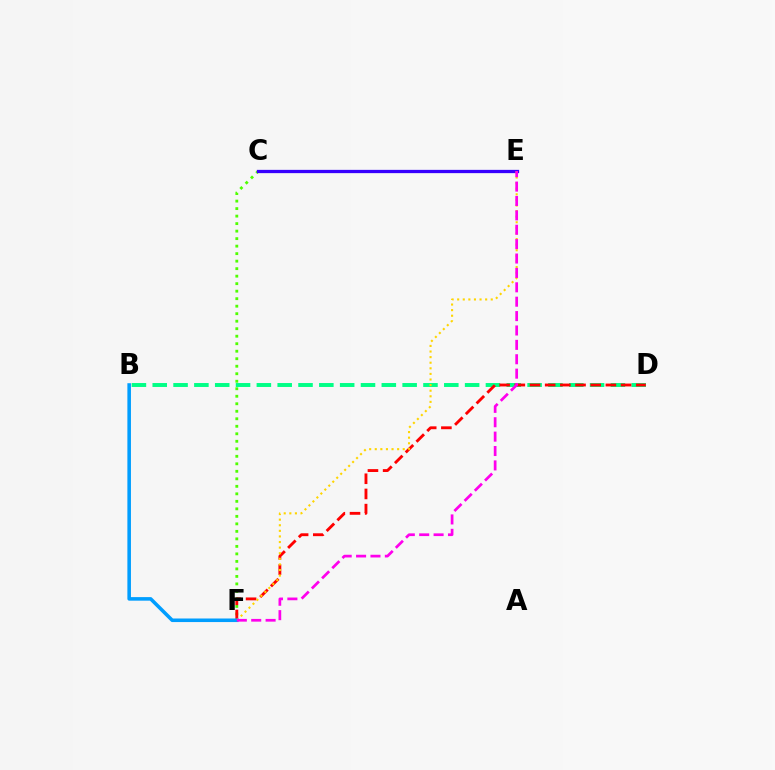{('B', 'D'): [{'color': '#00ff86', 'line_style': 'dashed', 'thickness': 2.83}], ('C', 'F'): [{'color': '#4fff00', 'line_style': 'dotted', 'thickness': 2.04}], ('D', 'F'): [{'color': '#ff0000', 'line_style': 'dashed', 'thickness': 2.06}], ('C', 'E'): [{'color': '#3700ff', 'line_style': 'solid', 'thickness': 2.36}], ('E', 'F'): [{'color': '#ffd500', 'line_style': 'dotted', 'thickness': 1.52}, {'color': '#ff00ed', 'line_style': 'dashed', 'thickness': 1.95}], ('B', 'F'): [{'color': '#009eff', 'line_style': 'solid', 'thickness': 2.57}]}